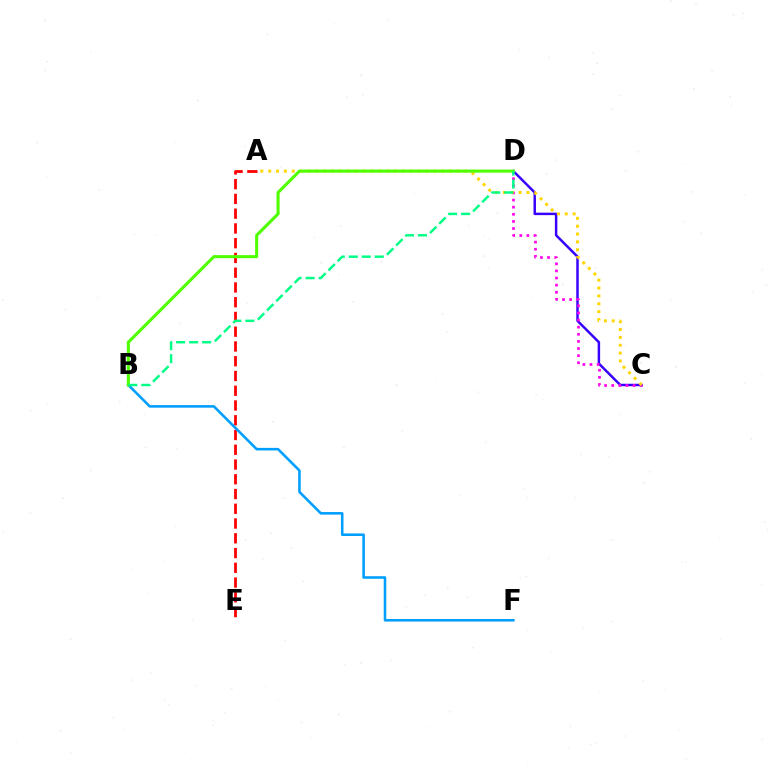{('A', 'E'): [{'color': '#ff0000', 'line_style': 'dashed', 'thickness': 2.0}], ('B', 'F'): [{'color': '#009eff', 'line_style': 'solid', 'thickness': 1.85}], ('C', 'D'): [{'color': '#3700ff', 'line_style': 'solid', 'thickness': 1.78}, {'color': '#ff00ed', 'line_style': 'dotted', 'thickness': 1.93}], ('A', 'C'): [{'color': '#ffd500', 'line_style': 'dotted', 'thickness': 2.13}], ('B', 'D'): [{'color': '#4fff00', 'line_style': 'solid', 'thickness': 2.22}, {'color': '#00ff86', 'line_style': 'dashed', 'thickness': 1.77}]}